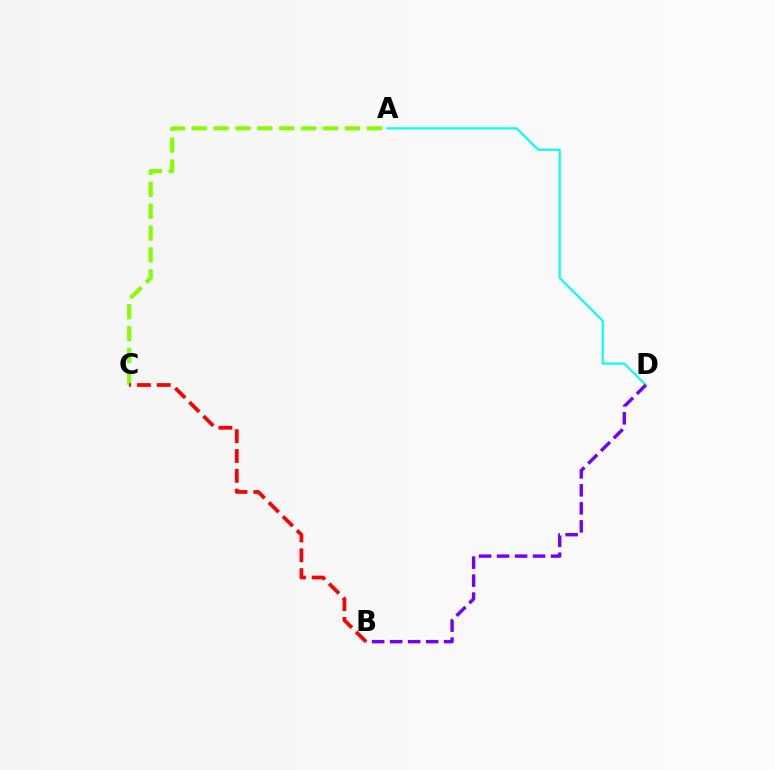{('A', 'D'): [{'color': '#00fff6', 'line_style': 'solid', 'thickness': 1.55}], ('A', 'C'): [{'color': '#84ff00', 'line_style': 'dashed', 'thickness': 2.97}], ('B', 'C'): [{'color': '#ff0000', 'line_style': 'dashed', 'thickness': 2.69}], ('B', 'D'): [{'color': '#7200ff', 'line_style': 'dashed', 'thickness': 2.44}]}